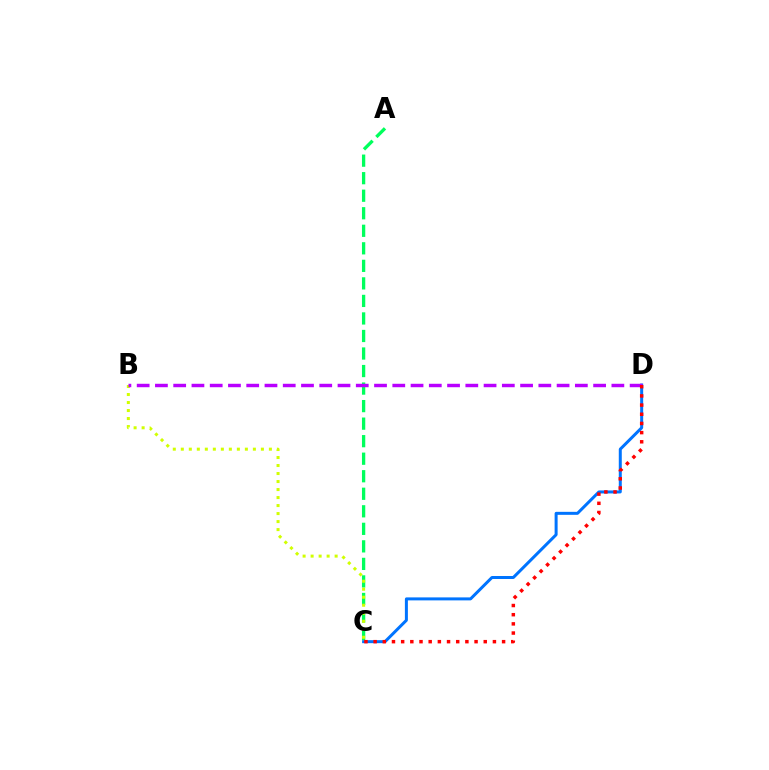{('C', 'D'): [{'color': '#0074ff', 'line_style': 'solid', 'thickness': 2.16}, {'color': '#ff0000', 'line_style': 'dotted', 'thickness': 2.49}], ('A', 'C'): [{'color': '#00ff5c', 'line_style': 'dashed', 'thickness': 2.38}], ('B', 'C'): [{'color': '#d1ff00', 'line_style': 'dotted', 'thickness': 2.18}], ('B', 'D'): [{'color': '#b900ff', 'line_style': 'dashed', 'thickness': 2.48}]}